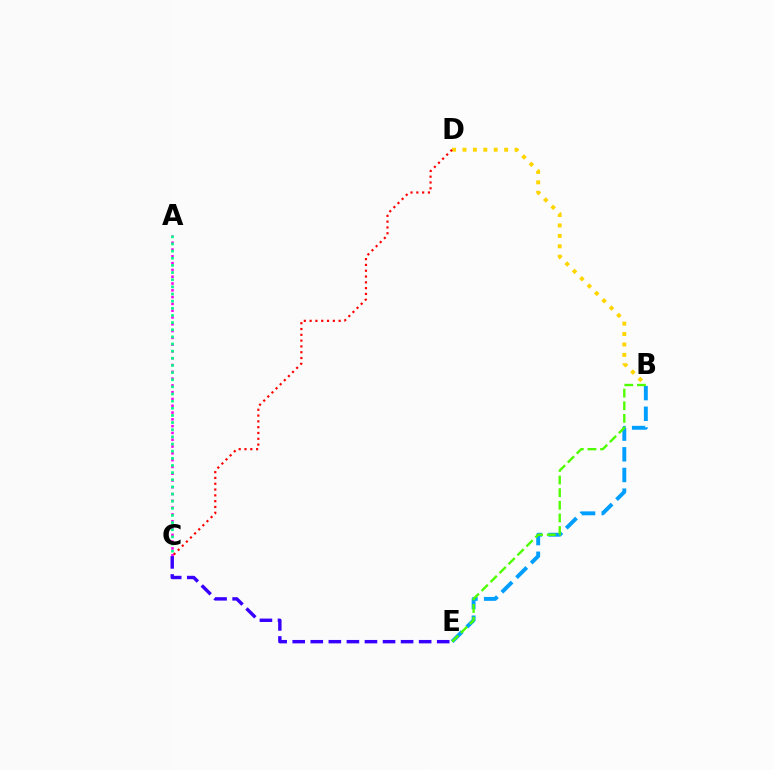{('B', 'D'): [{'color': '#ffd500', 'line_style': 'dotted', 'thickness': 2.83}], ('A', 'C'): [{'color': '#ff00ed', 'line_style': 'dotted', 'thickness': 1.85}, {'color': '#00ff86', 'line_style': 'dotted', 'thickness': 1.94}], ('C', 'D'): [{'color': '#ff0000', 'line_style': 'dotted', 'thickness': 1.58}], ('B', 'E'): [{'color': '#009eff', 'line_style': 'dashed', 'thickness': 2.81}, {'color': '#4fff00', 'line_style': 'dashed', 'thickness': 1.72}], ('C', 'E'): [{'color': '#3700ff', 'line_style': 'dashed', 'thickness': 2.45}]}